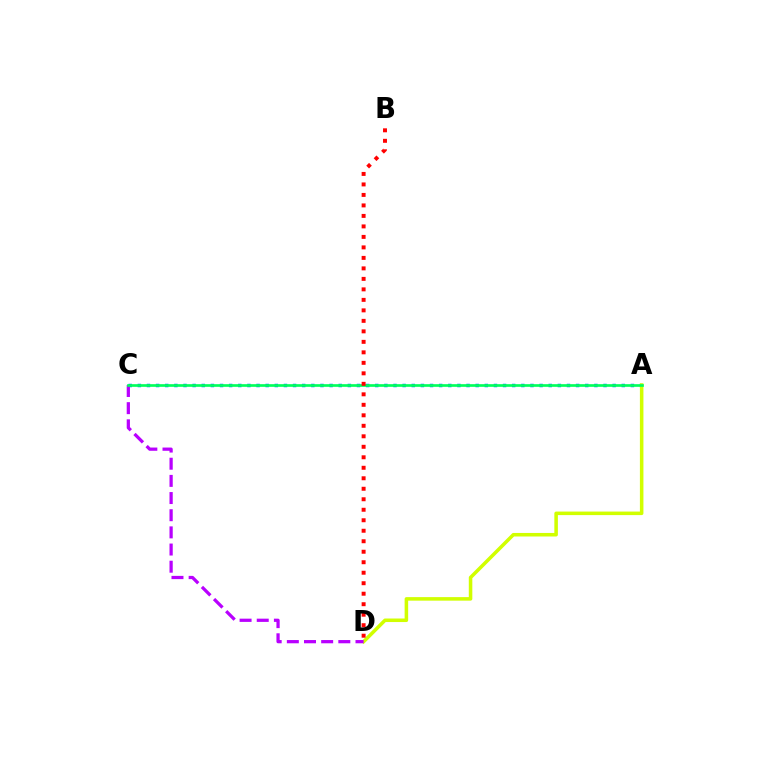{('A', 'C'): [{'color': '#0074ff', 'line_style': 'dotted', 'thickness': 2.48}, {'color': '#00ff5c', 'line_style': 'solid', 'thickness': 1.92}], ('A', 'D'): [{'color': '#d1ff00', 'line_style': 'solid', 'thickness': 2.55}], ('C', 'D'): [{'color': '#b900ff', 'line_style': 'dashed', 'thickness': 2.33}], ('B', 'D'): [{'color': '#ff0000', 'line_style': 'dotted', 'thickness': 2.85}]}